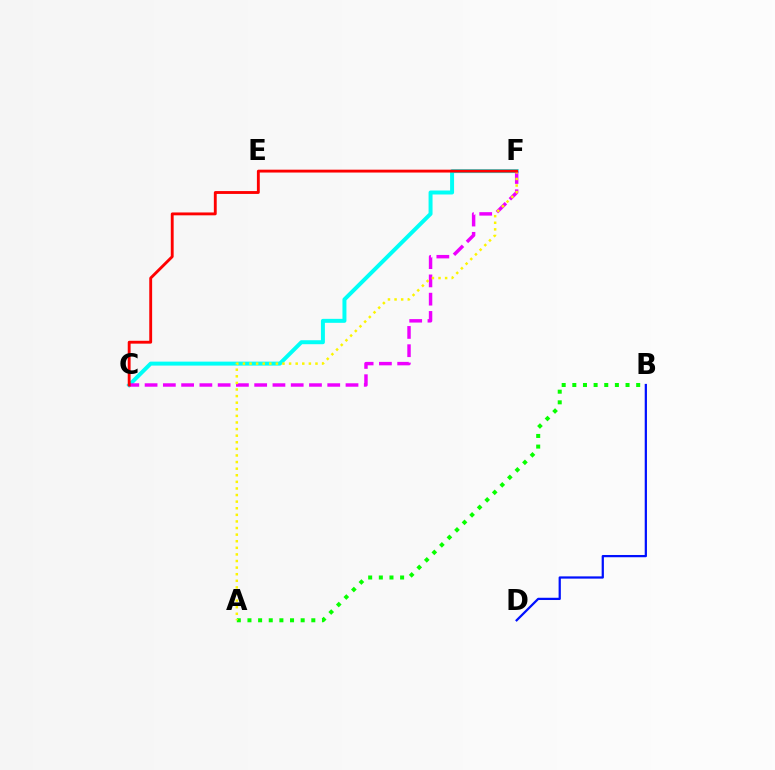{('A', 'B'): [{'color': '#08ff00', 'line_style': 'dotted', 'thickness': 2.89}], ('B', 'D'): [{'color': '#0010ff', 'line_style': 'solid', 'thickness': 1.62}], ('C', 'F'): [{'color': '#00fff6', 'line_style': 'solid', 'thickness': 2.86}, {'color': '#ee00ff', 'line_style': 'dashed', 'thickness': 2.48}, {'color': '#ff0000', 'line_style': 'solid', 'thickness': 2.06}], ('A', 'F'): [{'color': '#fcf500', 'line_style': 'dotted', 'thickness': 1.79}]}